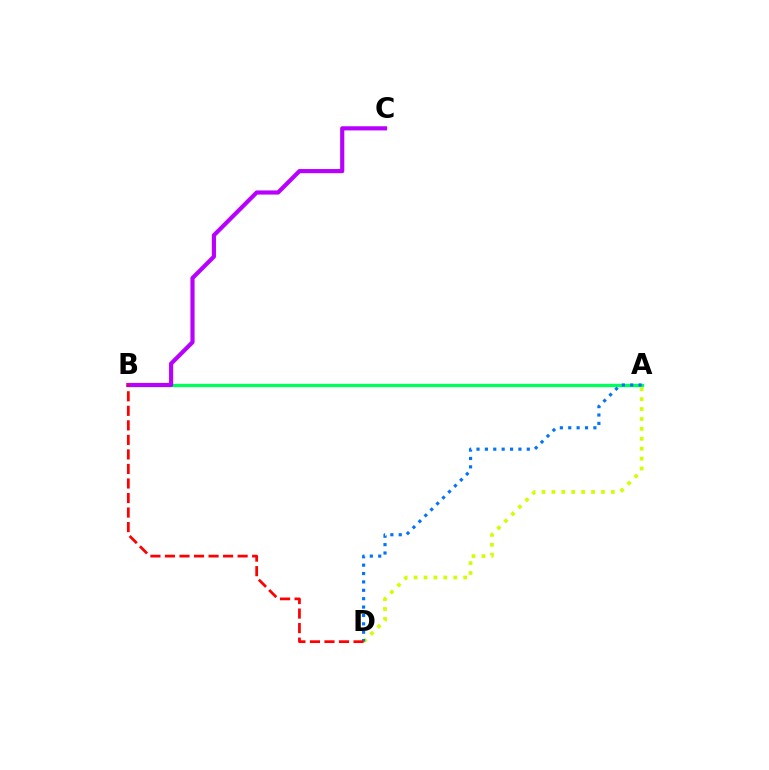{('A', 'B'): [{'color': '#00ff5c', 'line_style': 'solid', 'thickness': 2.4}], ('A', 'D'): [{'color': '#d1ff00', 'line_style': 'dotted', 'thickness': 2.69}, {'color': '#0074ff', 'line_style': 'dotted', 'thickness': 2.28}], ('B', 'C'): [{'color': '#b900ff', 'line_style': 'solid', 'thickness': 2.98}], ('B', 'D'): [{'color': '#ff0000', 'line_style': 'dashed', 'thickness': 1.97}]}